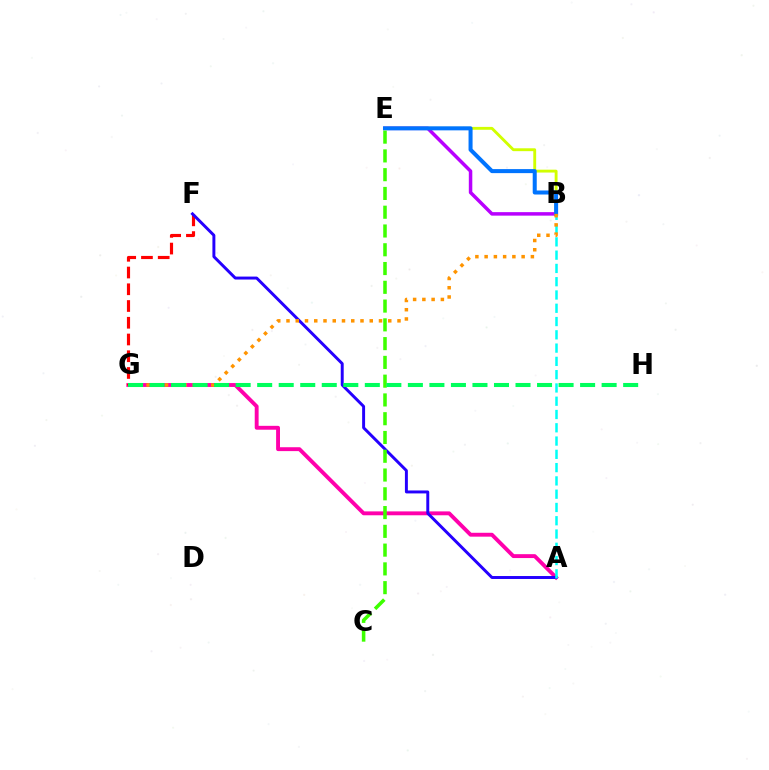{('A', 'G'): [{'color': '#ff00ac', 'line_style': 'solid', 'thickness': 2.8}], ('B', 'E'): [{'color': '#b900ff', 'line_style': 'solid', 'thickness': 2.52}, {'color': '#d1ff00', 'line_style': 'solid', 'thickness': 2.07}, {'color': '#0074ff', 'line_style': 'solid', 'thickness': 2.9}], ('F', 'G'): [{'color': '#ff0000', 'line_style': 'dashed', 'thickness': 2.27}], ('A', 'F'): [{'color': '#2500ff', 'line_style': 'solid', 'thickness': 2.12}], ('A', 'B'): [{'color': '#00fff6', 'line_style': 'dashed', 'thickness': 1.8}], ('B', 'G'): [{'color': '#ff9400', 'line_style': 'dotted', 'thickness': 2.51}], ('C', 'E'): [{'color': '#3dff00', 'line_style': 'dashed', 'thickness': 2.55}], ('G', 'H'): [{'color': '#00ff5c', 'line_style': 'dashed', 'thickness': 2.92}]}